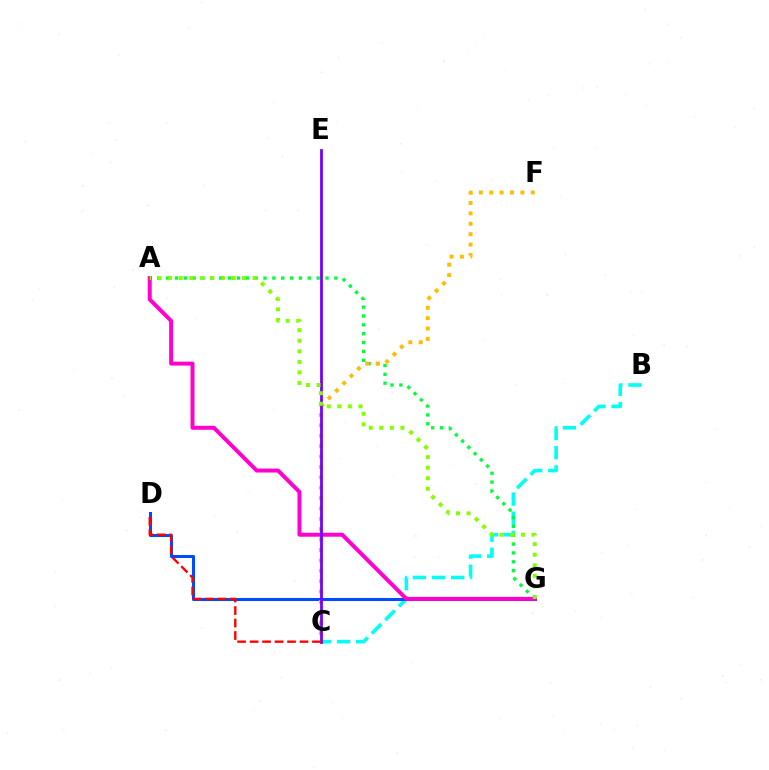{('B', 'C'): [{'color': '#00fff6', 'line_style': 'dashed', 'thickness': 2.6}], ('D', 'G'): [{'color': '#004bff', 'line_style': 'solid', 'thickness': 2.19}], ('A', 'G'): [{'color': '#00ff39', 'line_style': 'dotted', 'thickness': 2.41}, {'color': '#ff00cf', 'line_style': 'solid', 'thickness': 2.85}, {'color': '#84ff00', 'line_style': 'dotted', 'thickness': 2.87}], ('C', 'F'): [{'color': '#ffbd00', 'line_style': 'dotted', 'thickness': 2.82}], ('C', 'E'): [{'color': '#7200ff', 'line_style': 'solid', 'thickness': 1.99}], ('C', 'D'): [{'color': '#ff0000', 'line_style': 'dashed', 'thickness': 1.7}]}